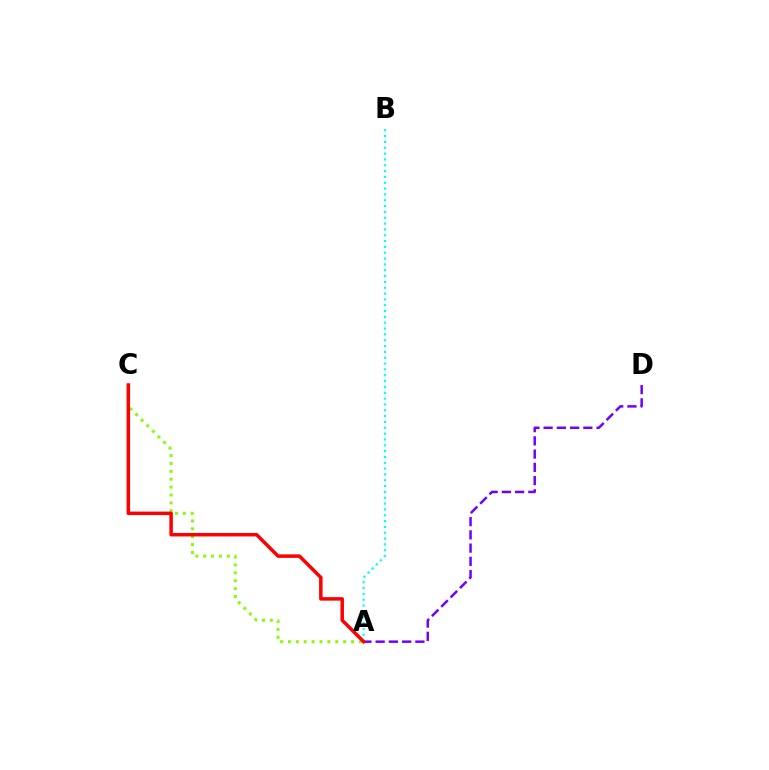{('A', 'B'): [{'color': '#00fff6', 'line_style': 'dotted', 'thickness': 1.58}], ('A', 'C'): [{'color': '#84ff00', 'line_style': 'dotted', 'thickness': 2.14}, {'color': '#ff0000', 'line_style': 'solid', 'thickness': 2.51}], ('A', 'D'): [{'color': '#7200ff', 'line_style': 'dashed', 'thickness': 1.8}]}